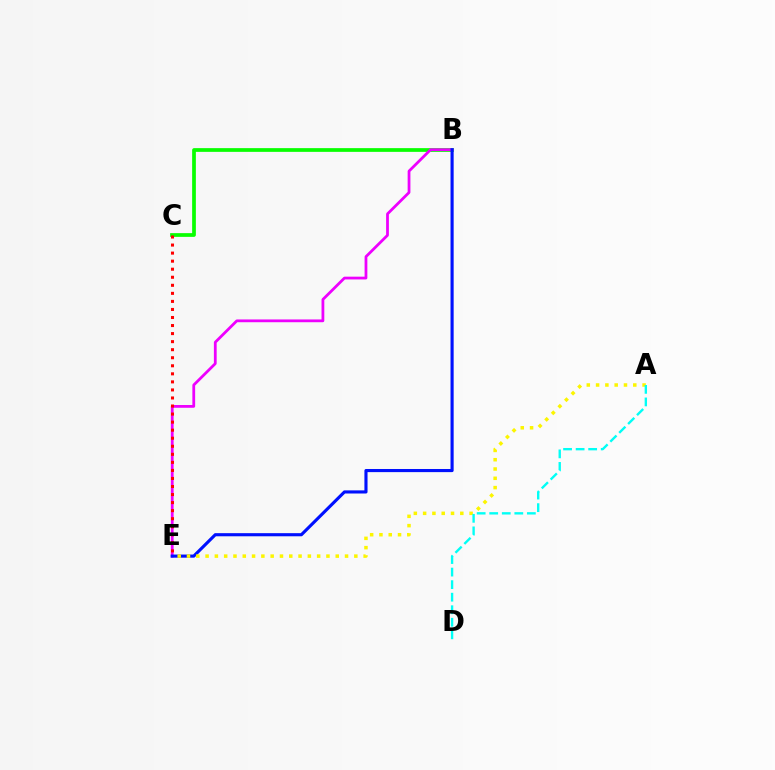{('B', 'C'): [{'color': '#08ff00', 'line_style': 'solid', 'thickness': 2.68}], ('B', 'E'): [{'color': '#ee00ff', 'line_style': 'solid', 'thickness': 2.0}, {'color': '#0010ff', 'line_style': 'solid', 'thickness': 2.25}], ('A', 'E'): [{'color': '#fcf500', 'line_style': 'dotted', 'thickness': 2.53}], ('A', 'D'): [{'color': '#00fff6', 'line_style': 'dashed', 'thickness': 1.7}], ('C', 'E'): [{'color': '#ff0000', 'line_style': 'dotted', 'thickness': 2.19}]}